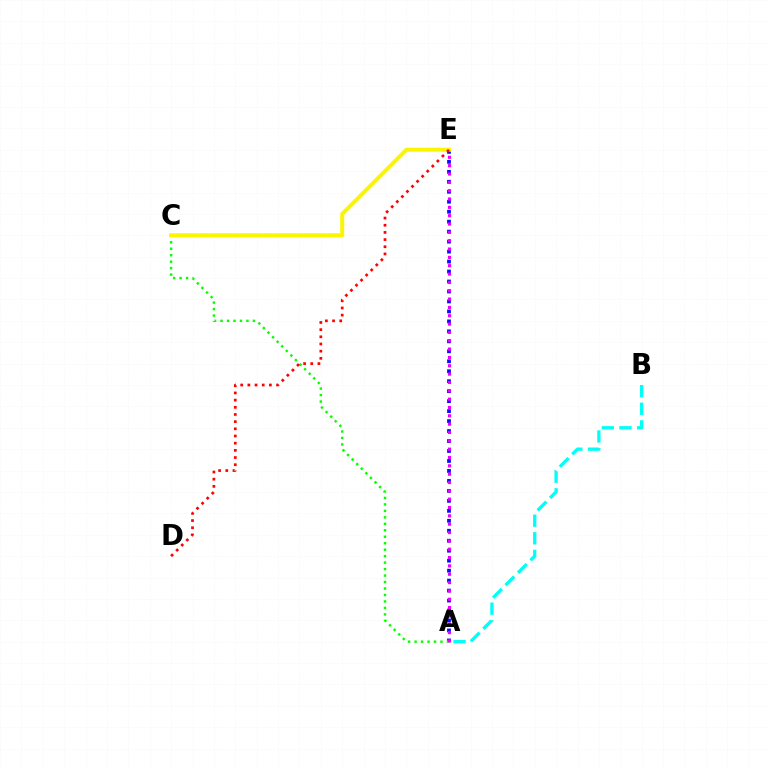{('A', 'E'): [{'color': '#0010ff', 'line_style': 'dotted', 'thickness': 2.71}, {'color': '#ee00ff', 'line_style': 'dotted', 'thickness': 2.27}], ('A', 'C'): [{'color': '#08ff00', 'line_style': 'dotted', 'thickness': 1.76}], ('C', 'E'): [{'color': '#fcf500', 'line_style': 'solid', 'thickness': 2.86}], ('A', 'B'): [{'color': '#00fff6', 'line_style': 'dashed', 'thickness': 2.39}], ('D', 'E'): [{'color': '#ff0000', 'line_style': 'dotted', 'thickness': 1.95}]}